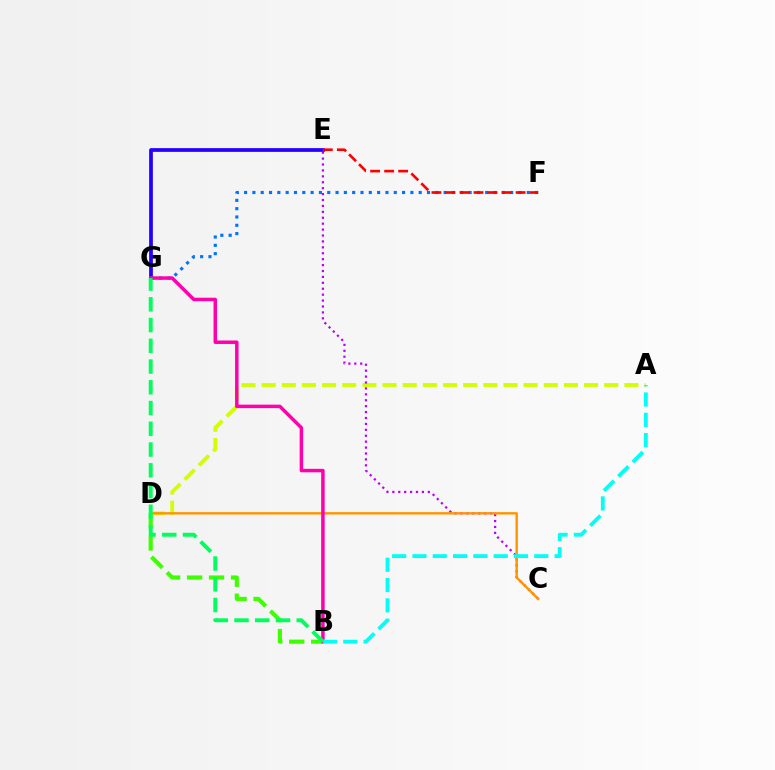{('E', 'G'): [{'color': '#2500ff', 'line_style': 'solid', 'thickness': 2.69}], ('B', 'D'): [{'color': '#3dff00', 'line_style': 'dashed', 'thickness': 2.98}], ('A', 'D'): [{'color': '#d1ff00', 'line_style': 'dashed', 'thickness': 2.74}], ('C', 'E'): [{'color': '#b900ff', 'line_style': 'dotted', 'thickness': 1.61}], ('F', 'G'): [{'color': '#0074ff', 'line_style': 'dotted', 'thickness': 2.26}], ('C', 'D'): [{'color': '#ff9400', 'line_style': 'solid', 'thickness': 1.72}], ('B', 'G'): [{'color': '#ff00ac', 'line_style': 'solid', 'thickness': 2.51}, {'color': '#00ff5c', 'line_style': 'dashed', 'thickness': 2.82}], ('A', 'B'): [{'color': '#00fff6', 'line_style': 'dashed', 'thickness': 2.76}], ('E', 'F'): [{'color': '#ff0000', 'line_style': 'dashed', 'thickness': 1.91}]}